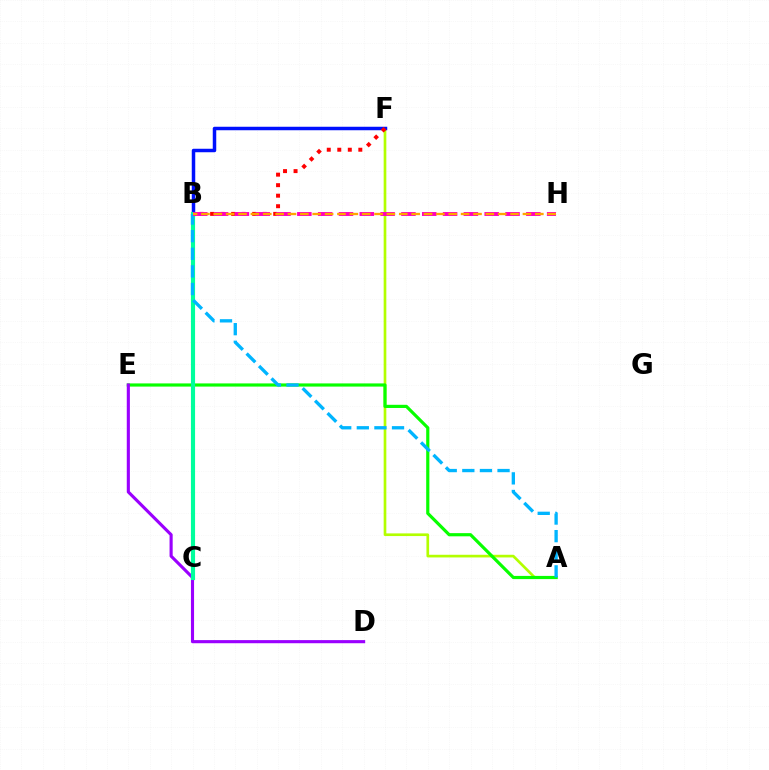{('A', 'F'): [{'color': '#b3ff00', 'line_style': 'solid', 'thickness': 1.92}], ('B', 'F'): [{'color': '#0010ff', 'line_style': 'solid', 'thickness': 2.51}, {'color': '#ff0000', 'line_style': 'dotted', 'thickness': 2.86}], ('A', 'E'): [{'color': '#08ff00', 'line_style': 'solid', 'thickness': 2.29}], ('D', 'E'): [{'color': '#9b00ff', 'line_style': 'solid', 'thickness': 2.25}], ('B', 'C'): [{'color': '#00ff9d', 'line_style': 'solid', 'thickness': 2.97}], ('A', 'B'): [{'color': '#00b5ff', 'line_style': 'dashed', 'thickness': 2.39}], ('B', 'H'): [{'color': '#ff00bd', 'line_style': 'dashed', 'thickness': 2.83}, {'color': '#ffa500', 'line_style': 'dashed', 'thickness': 1.68}]}